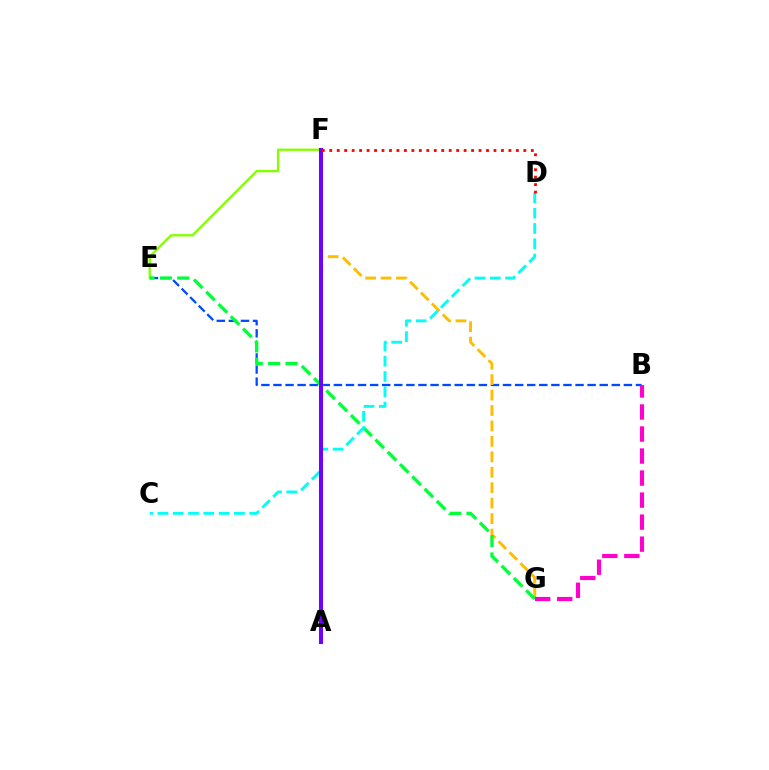{('B', 'E'): [{'color': '#004bff', 'line_style': 'dashed', 'thickness': 1.64}], ('F', 'G'): [{'color': '#ffbd00', 'line_style': 'dashed', 'thickness': 2.1}], ('E', 'F'): [{'color': '#84ff00', 'line_style': 'solid', 'thickness': 1.68}], ('E', 'G'): [{'color': '#00ff39', 'line_style': 'dashed', 'thickness': 2.36}], ('C', 'D'): [{'color': '#00fff6', 'line_style': 'dashed', 'thickness': 2.08}], ('B', 'G'): [{'color': '#ff00cf', 'line_style': 'dashed', 'thickness': 2.99}], ('A', 'F'): [{'color': '#7200ff', 'line_style': 'solid', 'thickness': 2.91}], ('D', 'F'): [{'color': '#ff0000', 'line_style': 'dotted', 'thickness': 2.03}]}